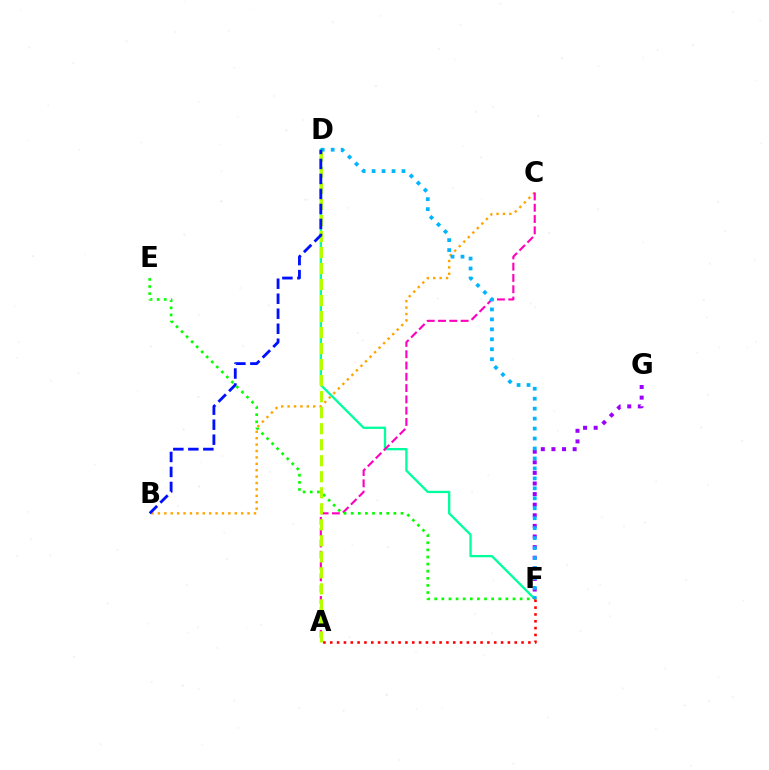{('B', 'C'): [{'color': '#ffa500', 'line_style': 'dotted', 'thickness': 1.74}], ('D', 'F'): [{'color': '#00ff9d', 'line_style': 'solid', 'thickness': 1.66}, {'color': '#00b5ff', 'line_style': 'dotted', 'thickness': 2.71}], ('A', 'C'): [{'color': '#ff00bd', 'line_style': 'dashed', 'thickness': 1.53}], ('E', 'F'): [{'color': '#08ff00', 'line_style': 'dotted', 'thickness': 1.93}], ('F', 'G'): [{'color': '#9b00ff', 'line_style': 'dotted', 'thickness': 2.88}], ('A', 'D'): [{'color': '#b3ff00', 'line_style': 'dashed', 'thickness': 2.18}], ('B', 'D'): [{'color': '#0010ff', 'line_style': 'dashed', 'thickness': 2.04}], ('A', 'F'): [{'color': '#ff0000', 'line_style': 'dotted', 'thickness': 1.86}]}